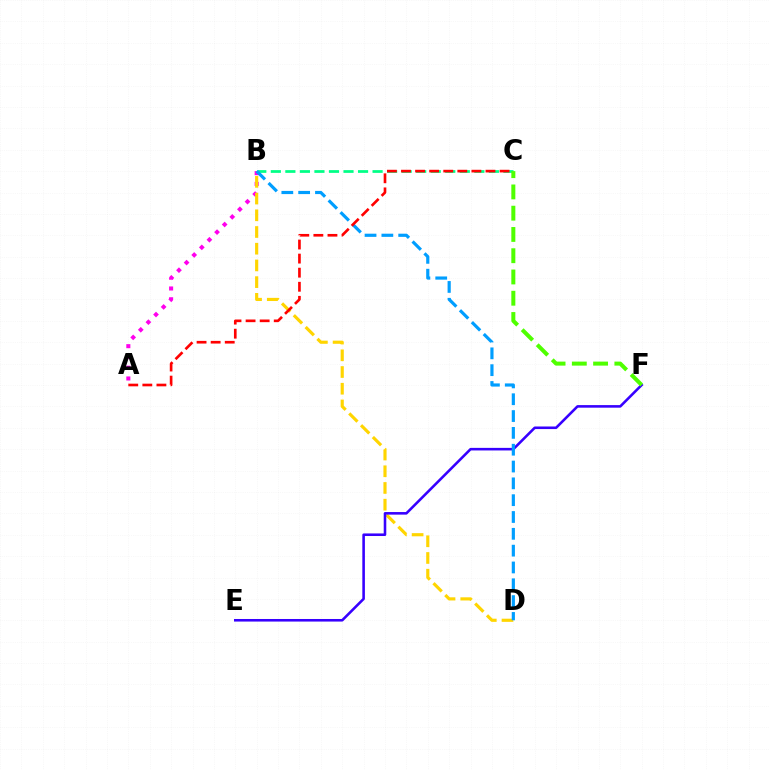{('A', 'B'): [{'color': '#ff00ed', 'line_style': 'dotted', 'thickness': 2.93}], ('B', 'C'): [{'color': '#00ff86', 'line_style': 'dashed', 'thickness': 1.97}], ('B', 'D'): [{'color': '#ffd500', 'line_style': 'dashed', 'thickness': 2.27}, {'color': '#009eff', 'line_style': 'dashed', 'thickness': 2.29}], ('E', 'F'): [{'color': '#3700ff', 'line_style': 'solid', 'thickness': 1.86}], ('C', 'F'): [{'color': '#4fff00', 'line_style': 'dashed', 'thickness': 2.89}], ('A', 'C'): [{'color': '#ff0000', 'line_style': 'dashed', 'thickness': 1.91}]}